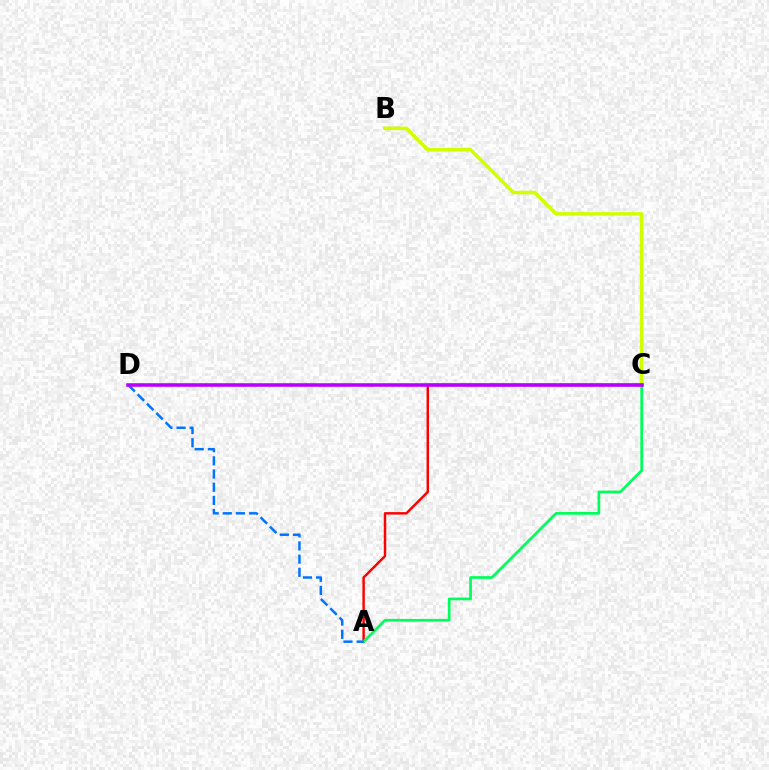{('B', 'C'): [{'color': '#d1ff00', 'line_style': 'solid', 'thickness': 2.56}], ('A', 'C'): [{'color': '#ff0000', 'line_style': 'solid', 'thickness': 1.77}, {'color': '#00ff5c', 'line_style': 'solid', 'thickness': 1.95}], ('A', 'D'): [{'color': '#0074ff', 'line_style': 'dashed', 'thickness': 1.79}], ('C', 'D'): [{'color': '#b900ff', 'line_style': 'solid', 'thickness': 2.57}]}